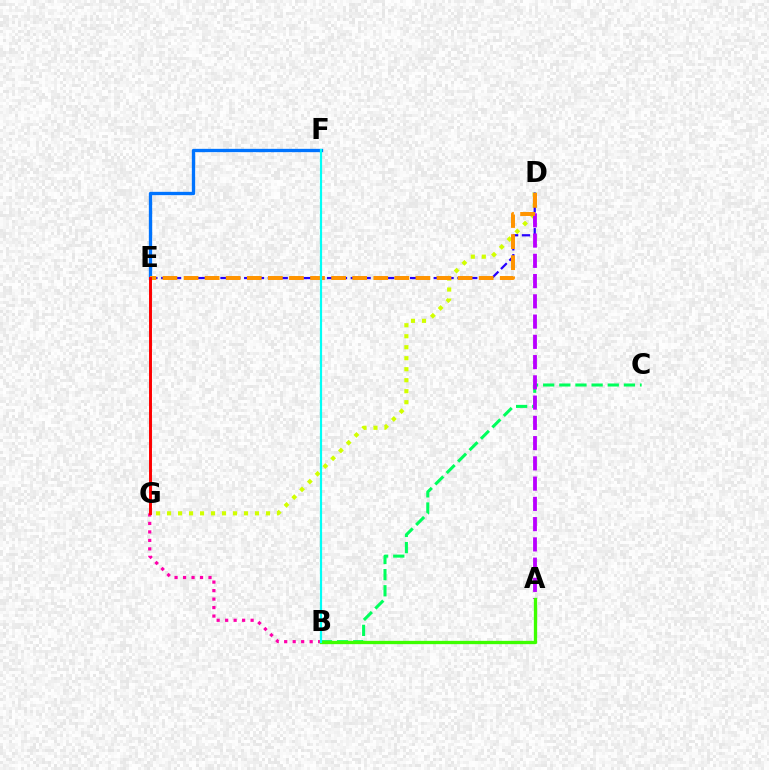{('D', 'G'): [{'color': '#d1ff00', 'line_style': 'dotted', 'thickness': 2.99}], ('B', 'G'): [{'color': '#ff00ac', 'line_style': 'dotted', 'thickness': 2.31}], ('D', 'E'): [{'color': '#2500ff', 'line_style': 'dashed', 'thickness': 1.61}, {'color': '#ff9400', 'line_style': 'dashed', 'thickness': 2.86}], ('B', 'C'): [{'color': '#00ff5c', 'line_style': 'dashed', 'thickness': 2.19}], ('E', 'F'): [{'color': '#0074ff', 'line_style': 'solid', 'thickness': 2.39}], ('A', 'D'): [{'color': '#b900ff', 'line_style': 'dashed', 'thickness': 2.75}], ('A', 'B'): [{'color': '#3dff00', 'line_style': 'solid', 'thickness': 2.38}], ('B', 'F'): [{'color': '#00fff6', 'line_style': 'solid', 'thickness': 1.57}], ('E', 'G'): [{'color': '#ff0000', 'line_style': 'solid', 'thickness': 2.12}]}